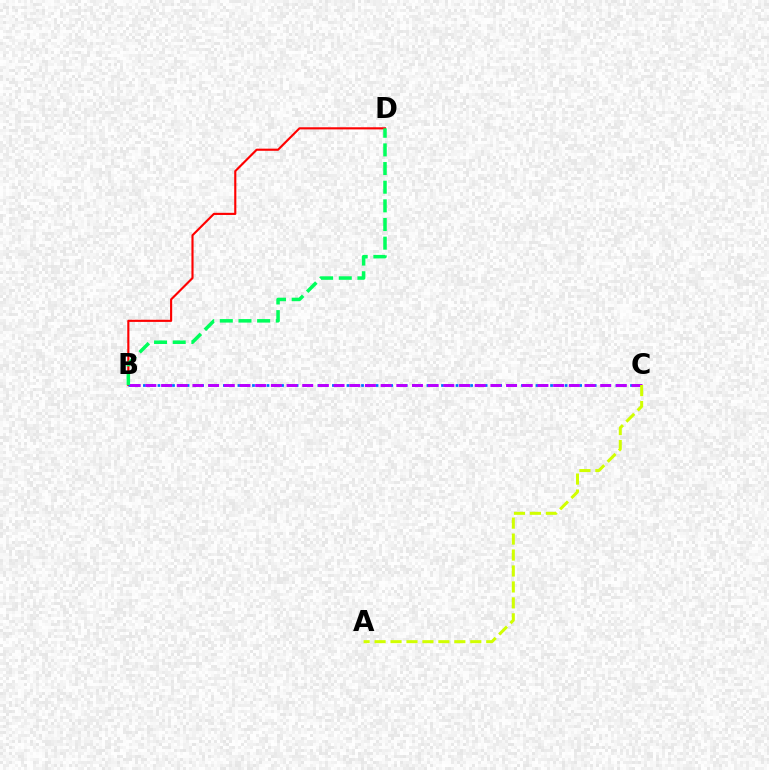{('B', 'D'): [{'color': '#ff0000', 'line_style': 'solid', 'thickness': 1.54}, {'color': '#00ff5c', 'line_style': 'dashed', 'thickness': 2.53}], ('B', 'C'): [{'color': '#0074ff', 'line_style': 'dotted', 'thickness': 1.98}, {'color': '#b900ff', 'line_style': 'dashed', 'thickness': 2.13}], ('A', 'C'): [{'color': '#d1ff00', 'line_style': 'dashed', 'thickness': 2.17}]}